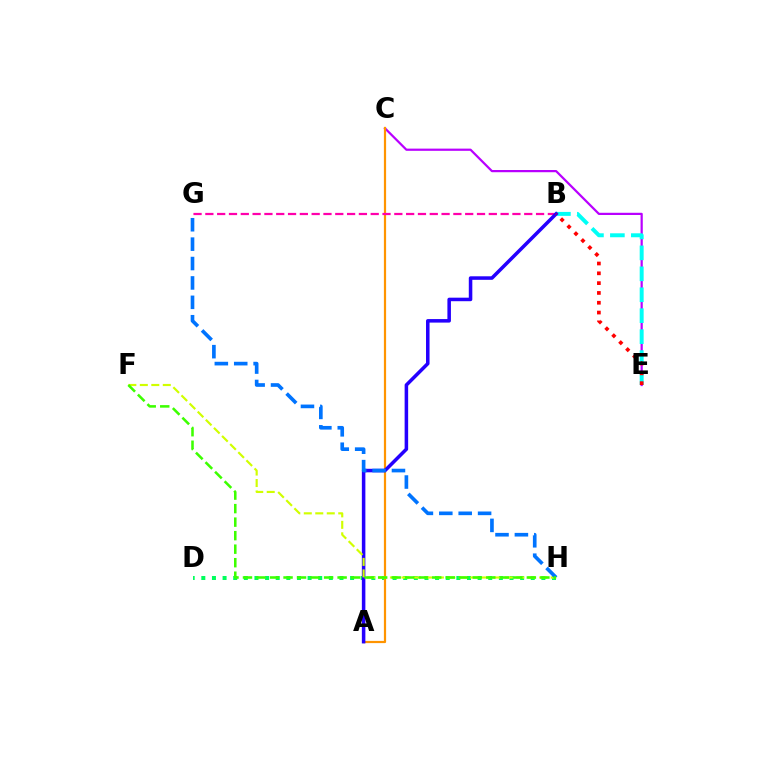{('C', 'E'): [{'color': '#b900ff', 'line_style': 'solid', 'thickness': 1.6}], ('D', 'H'): [{'color': '#00ff5c', 'line_style': 'dotted', 'thickness': 2.89}], ('B', 'E'): [{'color': '#00fff6', 'line_style': 'dashed', 'thickness': 2.84}, {'color': '#ff0000', 'line_style': 'dotted', 'thickness': 2.67}], ('A', 'C'): [{'color': '#ff9400', 'line_style': 'solid', 'thickness': 1.59}], ('B', 'G'): [{'color': '#ff00ac', 'line_style': 'dashed', 'thickness': 1.6}], ('A', 'B'): [{'color': '#2500ff', 'line_style': 'solid', 'thickness': 2.54}], ('F', 'H'): [{'color': '#d1ff00', 'line_style': 'dashed', 'thickness': 1.56}, {'color': '#3dff00', 'line_style': 'dashed', 'thickness': 1.84}], ('G', 'H'): [{'color': '#0074ff', 'line_style': 'dashed', 'thickness': 2.63}]}